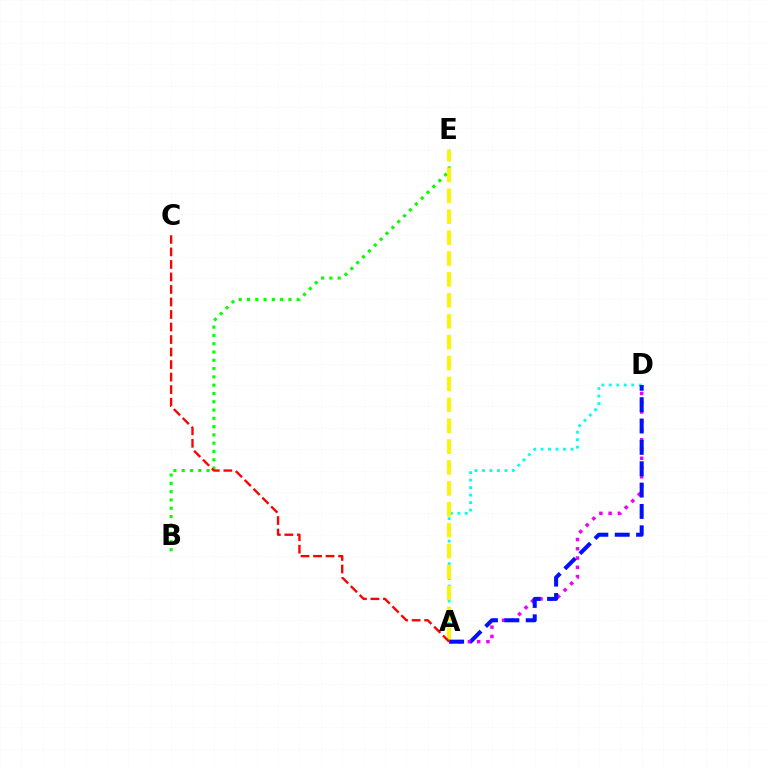{('B', 'E'): [{'color': '#08ff00', 'line_style': 'dotted', 'thickness': 2.25}], ('A', 'D'): [{'color': '#00fff6', 'line_style': 'dotted', 'thickness': 2.04}, {'color': '#ee00ff', 'line_style': 'dotted', 'thickness': 2.52}, {'color': '#0010ff', 'line_style': 'dashed', 'thickness': 2.9}], ('A', 'E'): [{'color': '#fcf500', 'line_style': 'dashed', 'thickness': 2.84}], ('A', 'C'): [{'color': '#ff0000', 'line_style': 'dashed', 'thickness': 1.7}]}